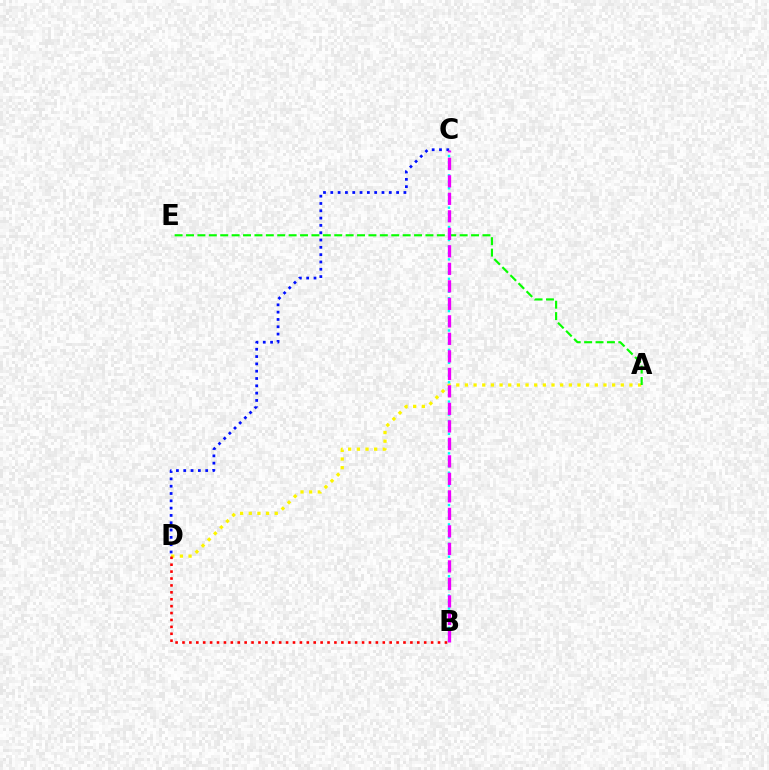{('A', 'D'): [{'color': '#fcf500', 'line_style': 'dotted', 'thickness': 2.35}], ('B', 'D'): [{'color': '#ff0000', 'line_style': 'dotted', 'thickness': 1.88}], ('B', 'C'): [{'color': '#00fff6', 'line_style': 'dotted', 'thickness': 1.76}, {'color': '#ee00ff', 'line_style': 'dashed', 'thickness': 2.38}], ('A', 'E'): [{'color': '#08ff00', 'line_style': 'dashed', 'thickness': 1.55}], ('C', 'D'): [{'color': '#0010ff', 'line_style': 'dotted', 'thickness': 1.99}]}